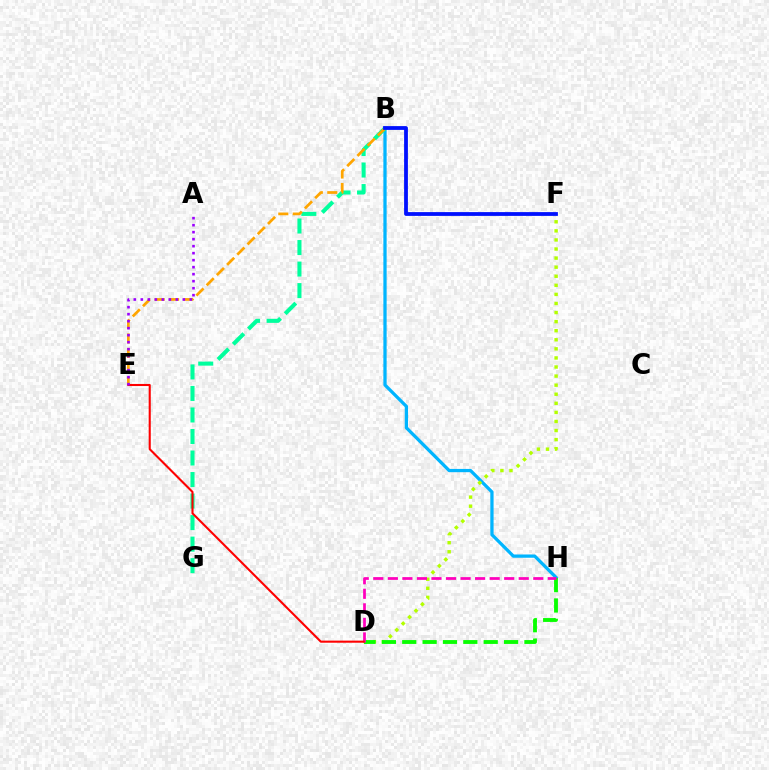{('B', 'H'): [{'color': '#00b5ff', 'line_style': 'solid', 'thickness': 2.35}], ('D', 'F'): [{'color': '#b3ff00', 'line_style': 'dotted', 'thickness': 2.47}], ('D', 'H'): [{'color': '#08ff00', 'line_style': 'dashed', 'thickness': 2.77}, {'color': '#ff00bd', 'line_style': 'dashed', 'thickness': 1.98}], ('B', 'G'): [{'color': '#00ff9d', 'line_style': 'dashed', 'thickness': 2.92}], ('B', 'E'): [{'color': '#ffa500', 'line_style': 'dashed', 'thickness': 1.96}], ('D', 'E'): [{'color': '#ff0000', 'line_style': 'solid', 'thickness': 1.51}], ('A', 'E'): [{'color': '#9b00ff', 'line_style': 'dotted', 'thickness': 1.9}], ('B', 'F'): [{'color': '#0010ff', 'line_style': 'solid', 'thickness': 2.73}]}